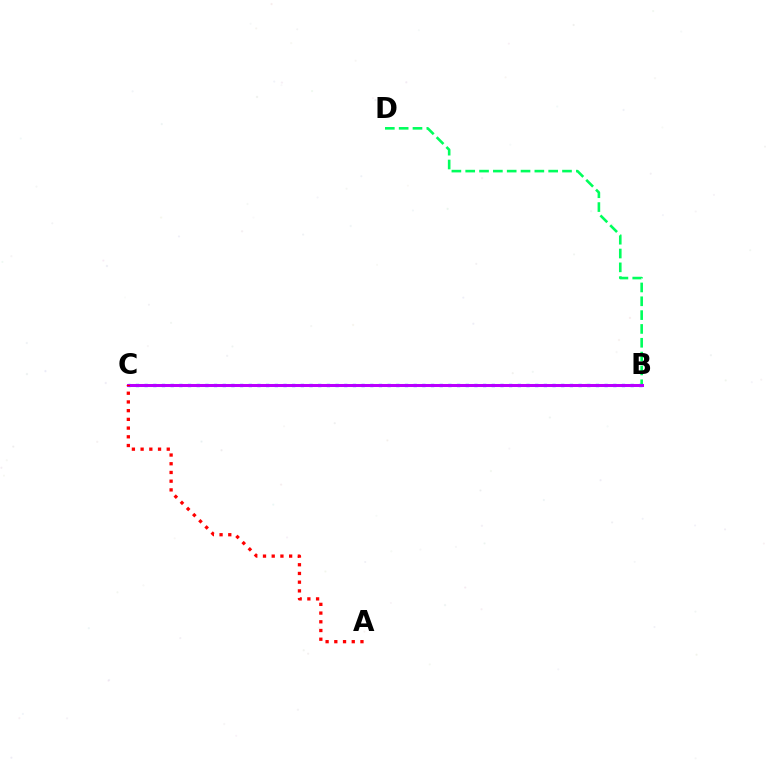{('B', 'C'): [{'color': '#0074ff', 'line_style': 'dotted', 'thickness': 2.36}, {'color': '#d1ff00', 'line_style': 'dotted', 'thickness': 2.11}, {'color': '#b900ff', 'line_style': 'solid', 'thickness': 2.18}], ('B', 'D'): [{'color': '#00ff5c', 'line_style': 'dashed', 'thickness': 1.88}], ('A', 'C'): [{'color': '#ff0000', 'line_style': 'dotted', 'thickness': 2.37}]}